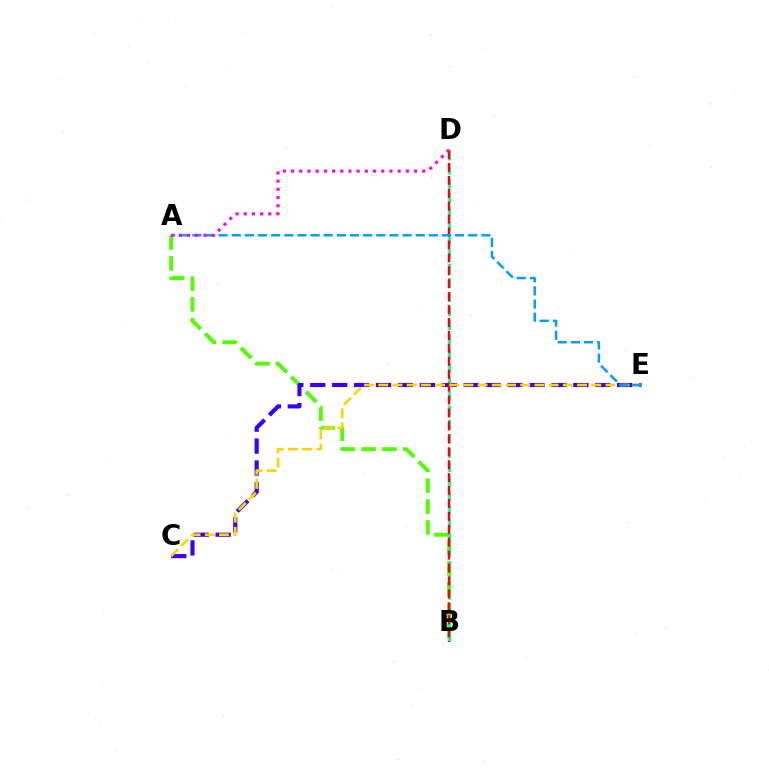{('A', 'B'): [{'color': '#4fff00', 'line_style': 'dashed', 'thickness': 2.83}], ('C', 'E'): [{'color': '#3700ff', 'line_style': 'dashed', 'thickness': 2.98}, {'color': '#ffd500', 'line_style': 'dashed', 'thickness': 1.93}], ('B', 'D'): [{'color': '#00ff86', 'line_style': 'dashed', 'thickness': 1.92}, {'color': '#ff0000', 'line_style': 'dashed', 'thickness': 1.76}], ('A', 'E'): [{'color': '#009eff', 'line_style': 'dashed', 'thickness': 1.78}], ('A', 'D'): [{'color': '#ff00ed', 'line_style': 'dotted', 'thickness': 2.23}]}